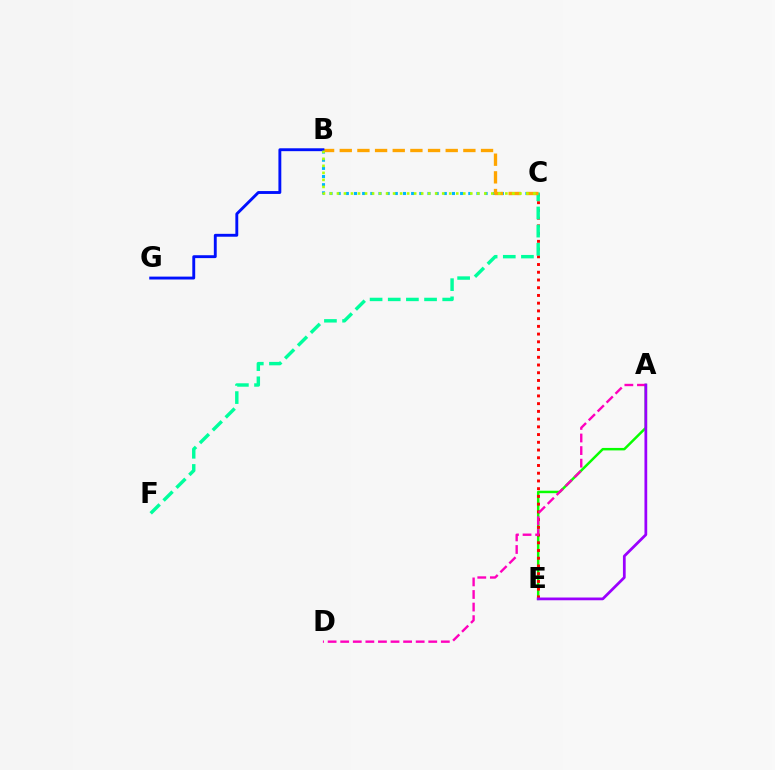{('A', 'E'): [{'color': '#08ff00', 'line_style': 'solid', 'thickness': 1.78}, {'color': '#9b00ff', 'line_style': 'solid', 'thickness': 1.98}], ('C', 'E'): [{'color': '#ff0000', 'line_style': 'dotted', 'thickness': 2.1}], ('C', 'F'): [{'color': '#00ff9d', 'line_style': 'dashed', 'thickness': 2.47}], ('B', 'C'): [{'color': '#00b5ff', 'line_style': 'dotted', 'thickness': 2.22}, {'color': '#ffa500', 'line_style': 'dashed', 'thickness': 2.4}, {'color': '#b3ff00', 'line_style': 'dotted', 'thickness': 1.91}], ('A', 'D'): [{'color': '#ff00bd', 'line_style': 'dashed', 'thickness': 1.71}], ('B', 'G'): [{'color': '#0010ff', 'line_style': 'solid', 'thickness': 2.08}]}